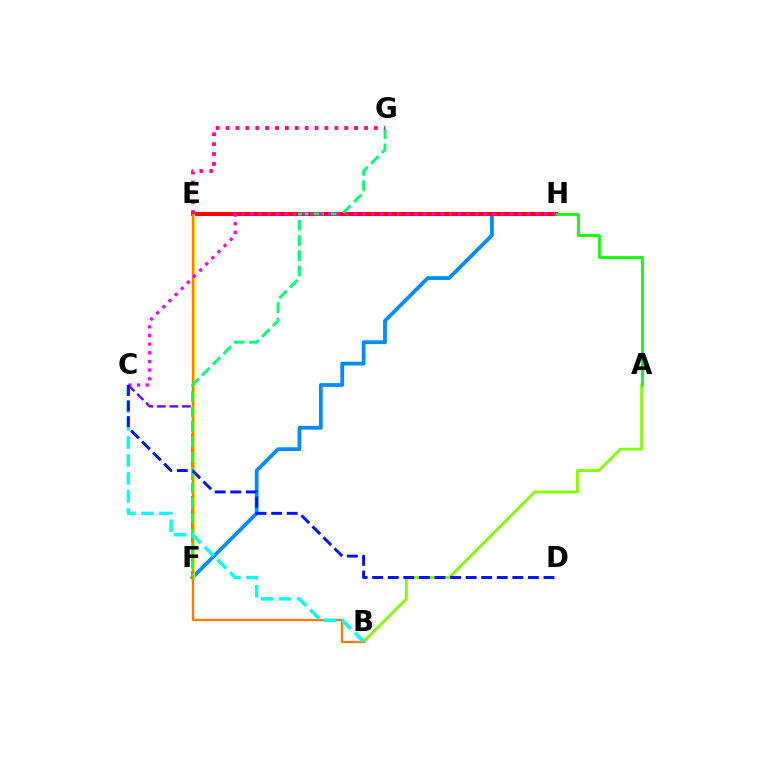{('F', 'H'): [{'color': '#008cff', 'line_style': 'solid', 'thickness': 2.71}], ('A', 'B'): [{'color': '#84ff00', 'line_style': 'solid', 'thickness': 2.05}], ('C', 'F'): [{'color': '#7200ff', 'line_style': 'dashed', 'thickness': 1.7}], ('E', 'H'): [{'color': '#ff0000', 'line_style': 'solid', 'thickness': 2.92}], ('E', 'F'): [{'color': '#fcf500', 'line_style': 'solid', 'thickness': 2.3}], ('B', 'E'): [{'color': '#ff7c00', 'line_style': 'solid', 'thickness': 1.68}], ('F', 'G'): [{'color': '#00ff74', 'line_style': 'dashed', 'thickness': 2.07}], ('E', 'G'): [{'color': '#ff0094', 'line_style': 'dotted', 'thickness': 2.69}], ('A', 'H'): [{'color': '#08ff00', 'line_style': 'solid', 'thickness': 1.98}], ('B', 'C'): [{'color': '#00fff6', 'line_style': 'dashed', 'thickness': 2.45}], ('C', 'H'): [{'color': '#ee00ff', 'line_style': 'dotted', 'thickness': 2.35}], ('C', 'D'): [{'color': '#0010ff', 'line_style': 'dashed', 'thickness': 2.12}]}